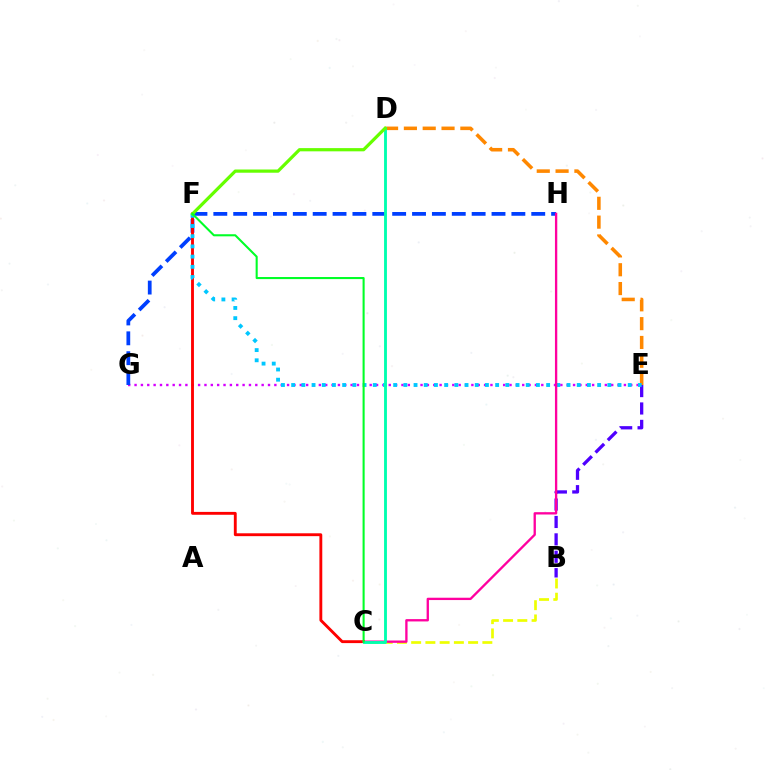{('B', 'C'): [{'color': '#eeff00', 'line_style': 'dashed', 'thickness': 1.93}], ('E', 'G'): [{'color': '#d600ff', 'line_style': 'dotted', 'thickness': 1.73}], ('G', 'H'): [{'color': '#003fff', 'line_style': 'dashed', 'thickness': 2.7}], ('D', 'E'): [{'color': '#ff8800', 'line_style': 'dashed', 'thickness': 2.56}], ('C', 'F'): [{'color': '#ff0000', 'line_style': 'solid', 'thickness': 2.07}, {'color': '#00ff27', 'line_style': 'solid', 'thickness': 1.5}], ('B', 'E'): [{'color': '#4f00ff', 'line_style': 'dashed', 'thickness': 2.36}], ('E', 'F'): [{'color': '#00c7ff', 'line_style': 'dotted', 'thickness': 2.77}], ('C', 'H'): [{'color': '#ff00a0', 'line_style': 'solid', 'thickness': 1.68}], ('C', 'D'): [{'color': '#00ffaf', 'line_style': 'solid', 'thickness': 2.06}], ('D', 'F'): [{'color': '#66ff00', 'line_style': 'solid', 'thickness': 2.31}]}